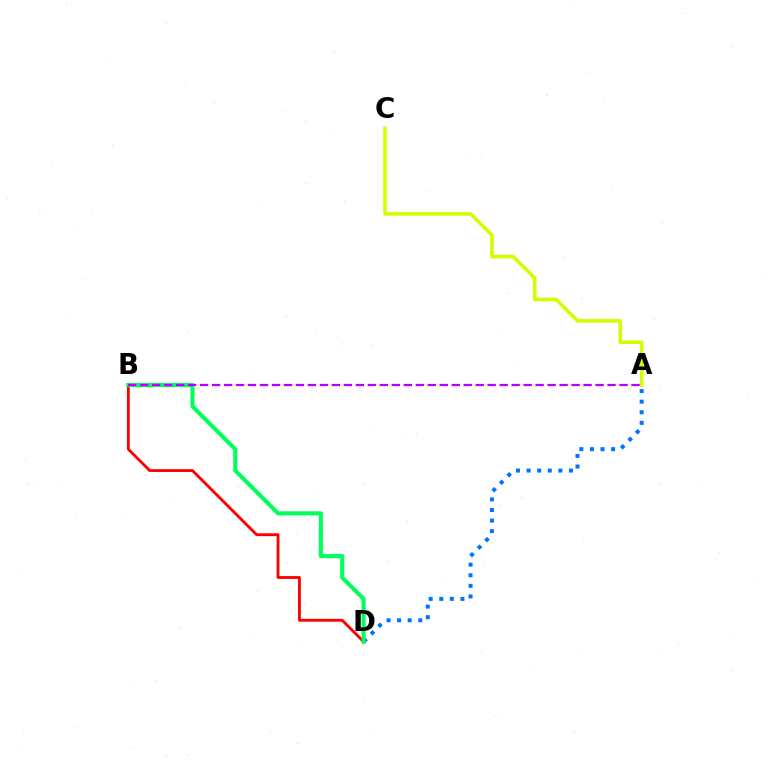{('A', 'D'): [{'color': '#0074ff', 'line_style': 'dotted', 'thickness': 2.88}], ('A', 'C'): [{'color': '#d1ff00', 'line_style': 'solid', 'thickness': 2.59}], ('B', 'D'): [{'color': '#ff0000', 'line_style': 'solid', 'thickness': 2.06}, {'color': '#00ff5c', 'line_style': 'solid', 'thickness': 2.94}], ('A', 'B'): [{'color': '#b900ff', 'line_style': 'dashed', 'thickness': 1.63}]}